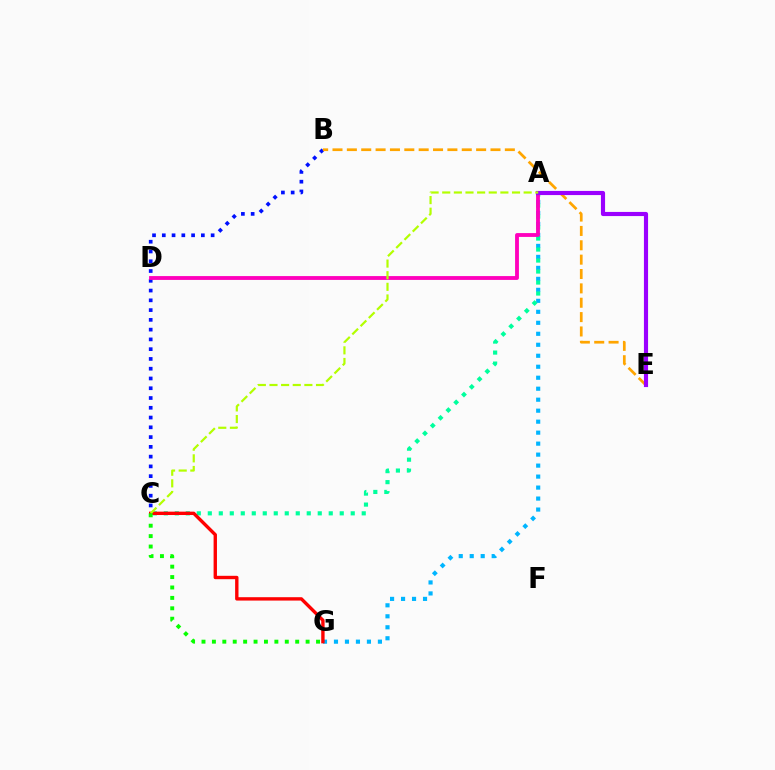{('B', 'C'): [{'color': '#0010ff', 'line_style': 'dotted', 'thickness': 2.65}], ('A', 'G'): [{'color': '#00b5ff', 'line_style': 'dotted', 'thickness': 2.98}], ('B', 'E'): [{'color': '#ffa500', 'line_style': 'dashed', 'thickness': 1.95}], ('A', 'C'): [{'color': '#00ff9d', 'line_style': 'dotted', 'thickness': 2.99}, {'color': '#b3ff00', 'line_style': 'dashed', 'thickness': 1.58}], ('A', 'D'): [{'color': '#ff00bd', 'line_style': 'solid', 'thickness': 2.76}], ('A', 'E'): [{'color': '#9b00ff', 'line_style': 'solid', 'thickness': 2.98}], ('C', 'G'): [{'color': '#ff0000', 'line_style': 'solid', 'thickness': 2.43}, {'color': '#08ff00', 'line_style': 'dotted', 'thickness': 2.83}]}